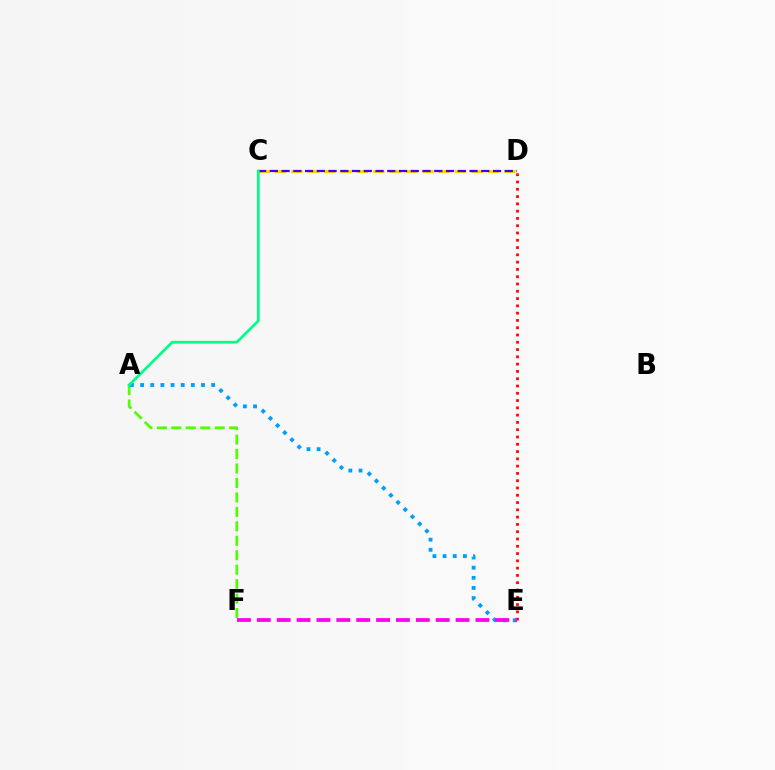{('C', 'D'): [{'color': '#ffd500', 'line_style': 'dashed', 'thickness': 2.23}, {'color': '#3700ff', 'line_style': 'dashed', 'thickness': 1.6}], ('A', 'F'): [{'color': '#4fff00', 'line_style': 'dashed', 'thickness': 1.96}], ('A', 'E'): [{'color': '#009eff', 'line_style': 'dotted', 'thickness': 2.76}], ('D', 'E'): [{'color': '#ff0000', 'line_style': 'dotted', 'thickness': 1.98}], ('E', 'F'): [{'color': '#ff00ed', 'line_style': 'dashed', 'thickness': 2.7}], ('A', 'C'): [{'color': '#00ff86', 'line_style': 'solid', 'thickness': 1.98}]}